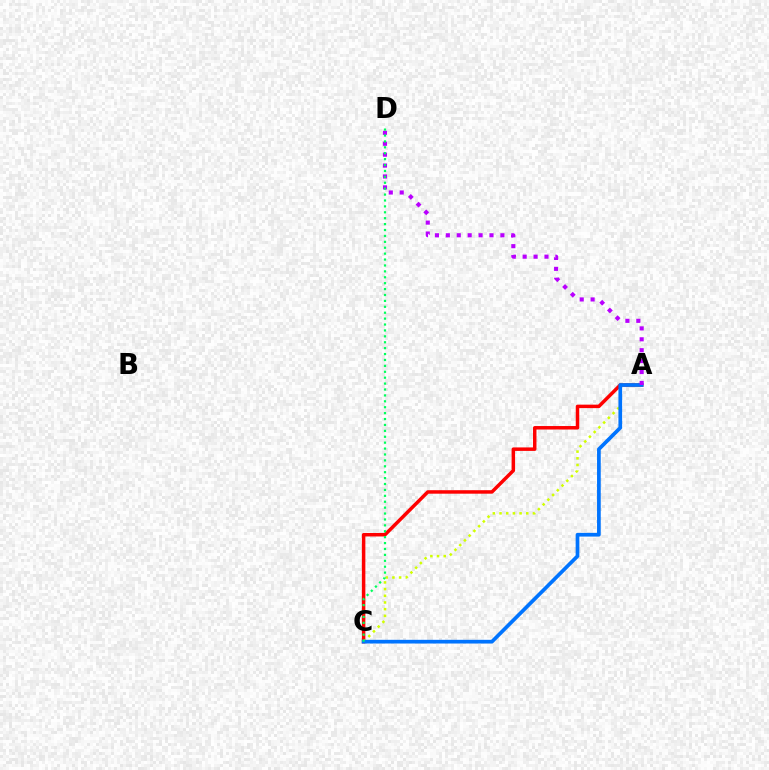{('A', 'C'): [{'color': '#ff0000', 'line_style': 'solid', 'thickness': 2.51}, {'color': '#d1ff00', 'line_style': 'dotted', 'thickness': 1.82}, {'color': '#0074ff', 'line_style': 'solid', 'thickness': 2.67}], ('A', 'D'): [{'color': '#b900ff', 'line_style': 'dotted', 'thickness': 2.96}], ('C', 'D'): [{'color': '#00ff5c', 'line_style': 'dotted', 'thickness': 1.6}]}